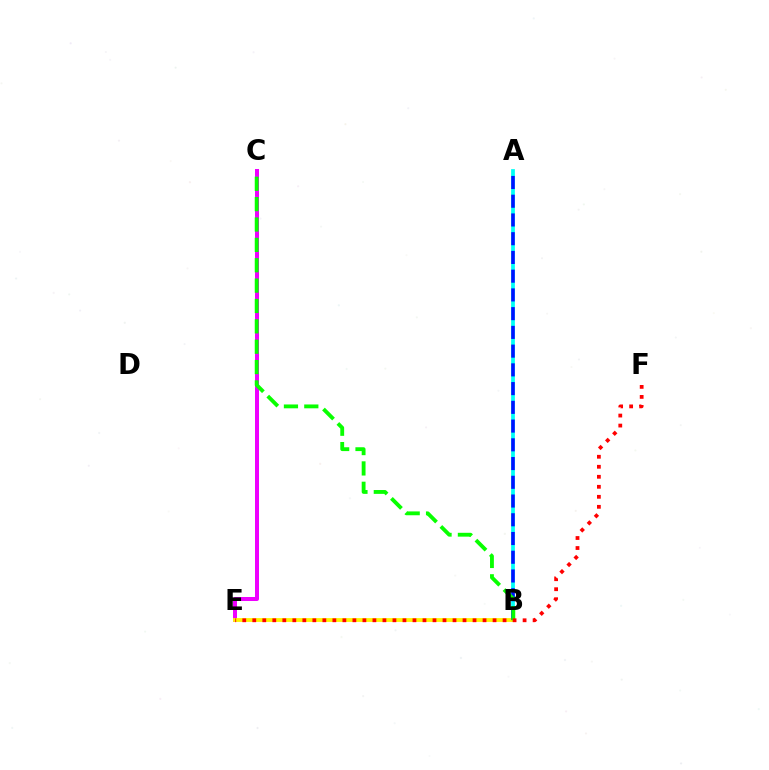{('A', 'B'): [{'color': '#00fff6', 'line_style': 'solid', 'thickness': 2.7}, {'color': '#0010ff', 'line_style': 'dashed', 'thickness': 2.55}], ('C', 'E'): [{'color': '#ee00ff', 'line_style': 'solid', 'thickness': 2.88}], ('B', 'E'): [{'color': '#fcf500', 'line_style': 'solid', 'thickness': 2.76}], ('B', 'C'): [{'color': '#08ff00', 'line_style': 'dashed', 'thickness': 2.77}], ('E', 'F'): [{'color': '#ff0000', 'line_style': 'dotted', 'thickness': 2.72}]}